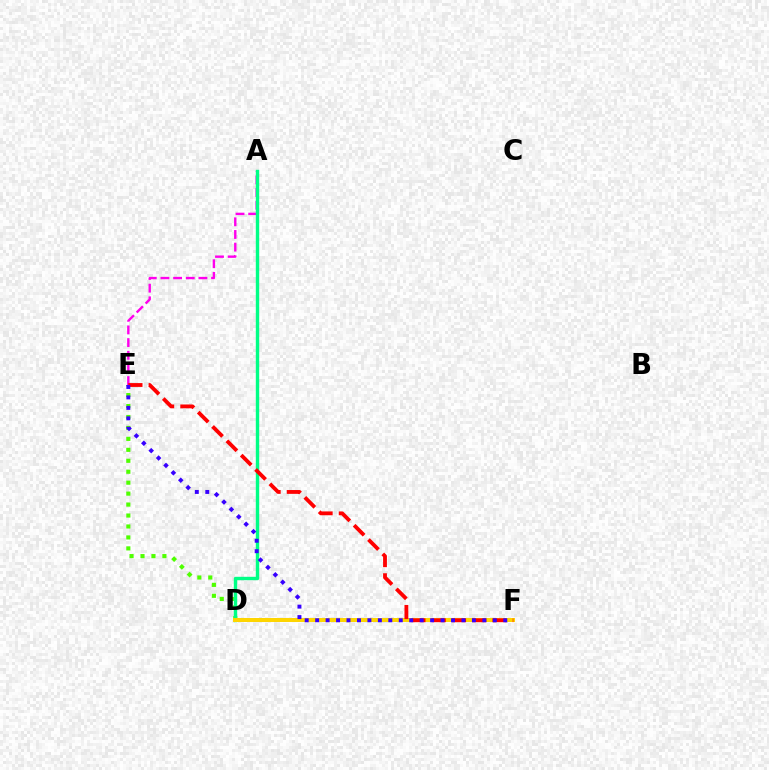{('A', 'E'): [{'color': '#ff00ed', 'line_style': 'dashed', 'thickness': 1.72}], ('D', 'F'): [{'color': '#009eff', 'line_style': 'dashed', 'thickness': 2.6}, {'color': '#ffd500', 'line_style': 'solid', 'thickness': 2.87}], ('D', 'E'): [{'color': '#4fff00', 'line_style': 'dotted', 'thickness': 2.98}], ('A', 'D'): [{'color': '#00ff86', 'line_style': 'solid', 'thickness': 2.44}], ('E', 'F'): [{'color': '#ff0000', 'line_style': 'dashed', 'thickness': 2.75}, {'color': '#3700ff', 'line_style': 'dotted', 'thickness': 2.84}]}